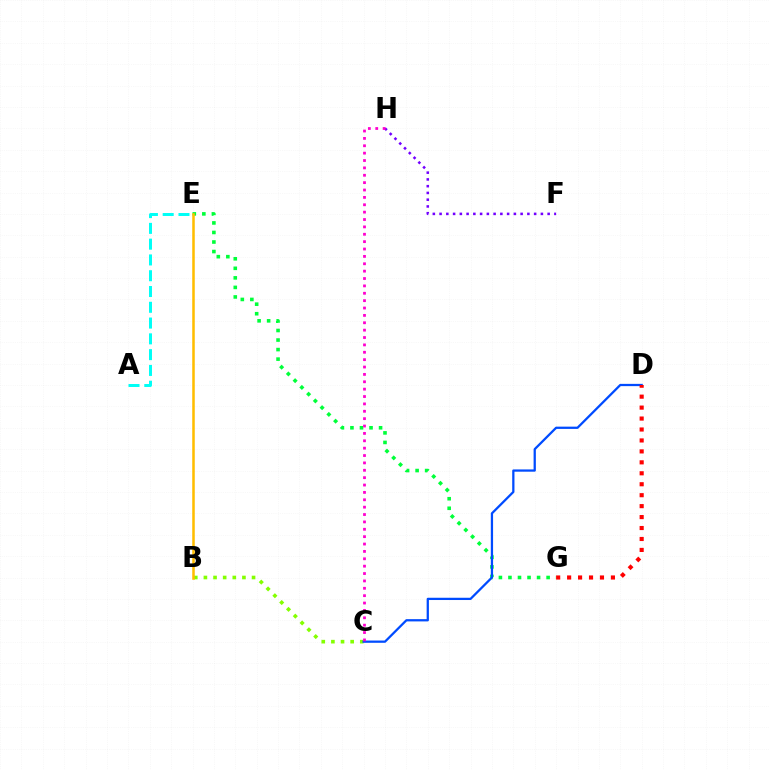{('A', 'E'): [{'color': '#00fff6', 'line_style': 'dashed', 'thickness': 2.14}], ('F', 'H'): [{'color': '#7200ff', 'line_style': 'dotted', 'thickness': 1.83}], ('E', 'G'): [{'color': '#00ff39', 'line_style': 'dotted', 'thickness': 2.59}], ('B', 'C'): [{'color': '#84ff00', 'line_style': 'dotted', 'thickness': 2.62}], ('B', 'E'): [{'color': '#ffbd00', 'line_style': 'solid', 'thickness': 1.83}], ('C', 'D'): [{'color': '#004bff', 'line_style': 'solid', 'thickness': 1.63}], ('C', 'H'): [{'color': '#ff00cf', 'line_style': 'dotted', 'thickness': 2.0}], ('D', 'G'): [{'color': '#ff0000', 'line_style': 'dotted', 'thickness': 2.97}]}